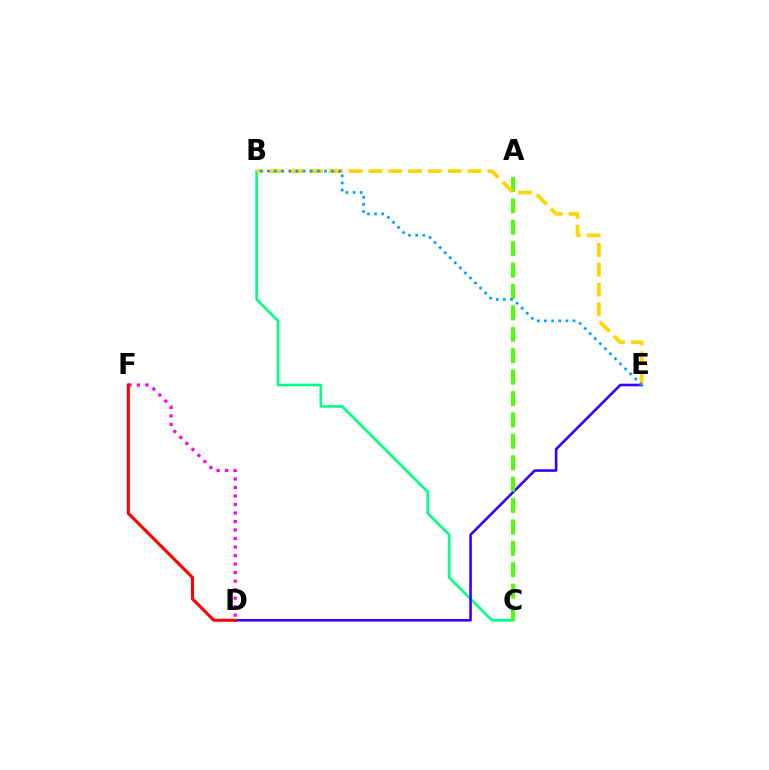{('D', 'F'): [{'color': '#ff00ed', 'line_style': 'dotted', 'thickness': 2.31}, {'color': '#ff0000', 'line_style': 'solid', 'thickness': 2.21}], ('B', 'C'): [{'color': '#00ff86', 'line_style': 'solid', 'thickness': 1.92}], ('D', 'E'): [{'color': '#3700ff', 'line_style': 'solid', 'thickness': 1.87}], ('A', 'C'): [{'color': '#4fff00', 'line_style': 'dashed', 'thickness': 2.91}], ('B', 'E'): [{'color': '#ffd500', 'line_style': 'dashed', 'thickness': 2.69}, {'color': '#009eff', 'line_style': 'dotted', 'thickness': 1.94}]}